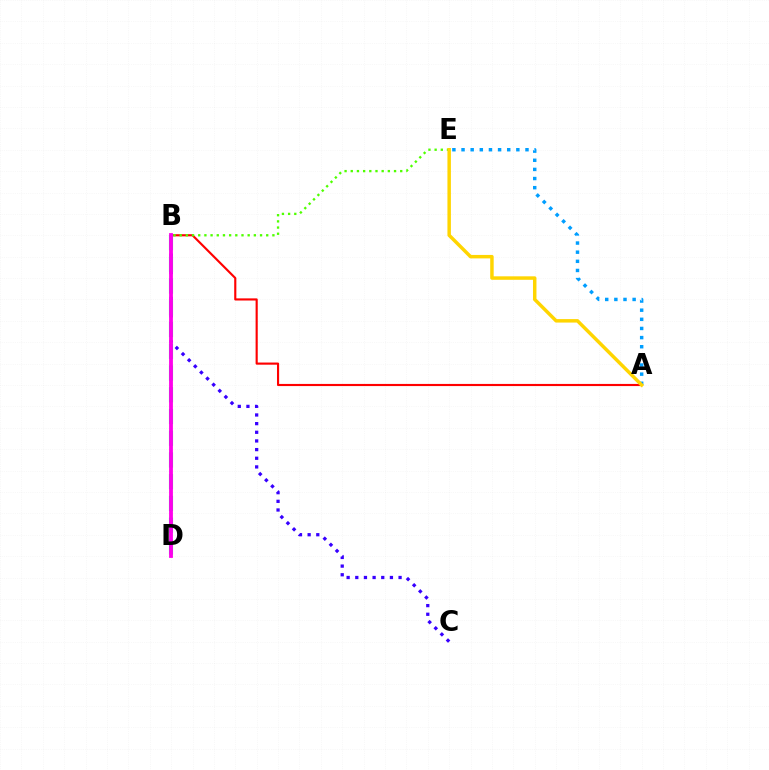{('A', 'E'): [{'color': '#009eff', 'line_style': 'dotted', 'thickness': 2.48}, {'color': '#ffd500', 'line_style': 'solid', 'thickness': 2.5}], ('B', 'C'): [{'color': '#3700ff', 'line_style': 'dotted', 'thickness': 2.35}], ('A', 'B'): [{'color': '#ff0000', 'line_style': 'solid', 'thickness': 1.54}], ('B', 'D'): [{'color': '#00ff86', 'line_style': 'dashed', 'thickness': 2.95}, {'color': '#ff00ed', 'line_style': 'solid', 'thickness': 2.74}], ('B', 'E'): [{'color': '#4fff00', 'line_style': 'dotted', 'thickness': 1.68}]}